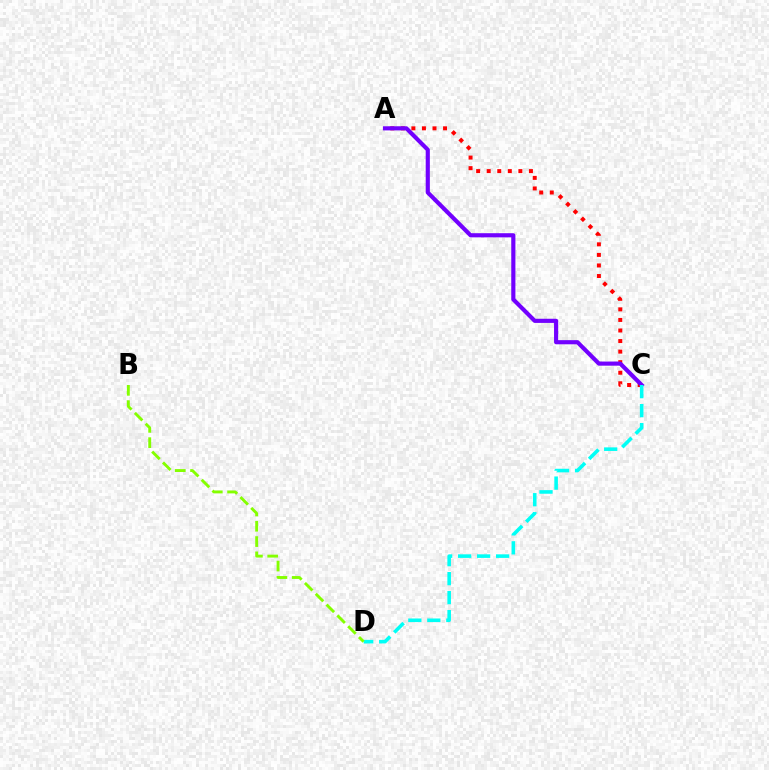{('A', 'C'): [{'color': '#ff0000', 'line_style': 'dotted', 'thickness': 2.87}, {'color': '#7200ff', 'line_style': 'solid', 'thickness': 2.98}], ('C', 'D'): [{'color': '#00fff6', 'line_style': 'dashed', 'thickness': 2.58}], ('B', 'D'): [{'color': '#84ff00', 'line_style': 'dashed', 'thickness': 2.08}]}